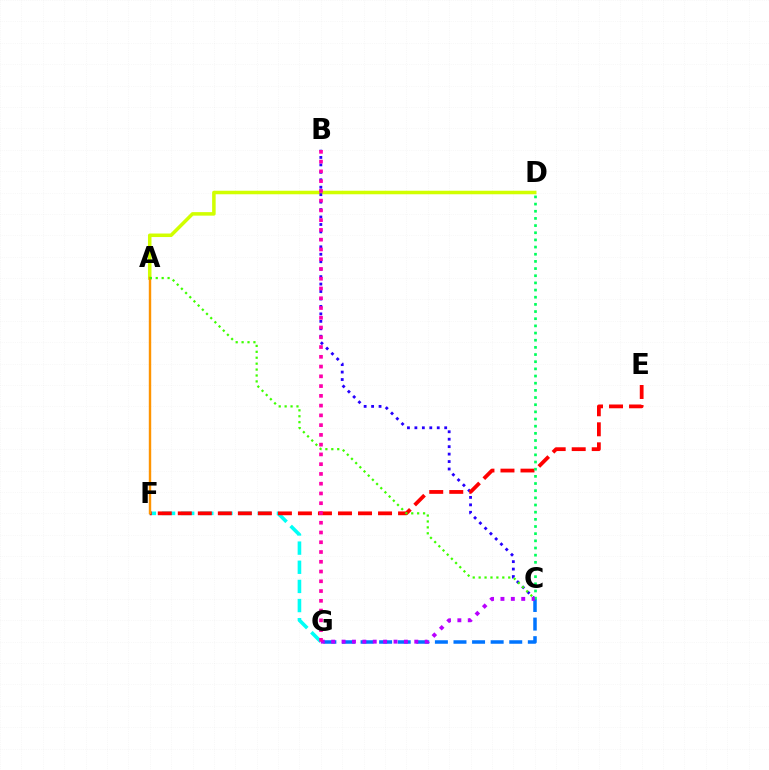{('C', 'G'): [{'color': '#0074ff', 'line_style': 'dashed', 'thickness': 2.53}, {'color': '#b900ff', 'line_style': 'dotted', 'thickness': 2.82}], ('F', 'G'): [{'color': '#00fff6', 'line_style': 'dashed', 'thickness': 2.6}], ('A', 'D'): [{'color': '#d1ff00', 'line_style': 'solid', 'thickness': 2.53}], ('B', 'C'): [{'color': '#2500ff', 'line_style': 'dotted', 'thickness': 2.02}], ('E', 'F'): [{'color': '#ff0000', 'line_style': 'dashed', 'thickness': 2.72}], ('C', 'D'): [{'color': '#00ff5c', 'line_style': 'dotted', 'thickness': 1.95}], ('A', 'F'): [{'color': '#ff9400', 'line_style': 'solid', 'thickness': 1.74}], ('B', 'G'): [{'color': '#ff00ac', 'line_style': 'dotted', 'thickness': 2.65}], ('A', 'C'): [{'color': '#3dff00', 'line_style': 'dotted', 'thickness': 1.61}]}